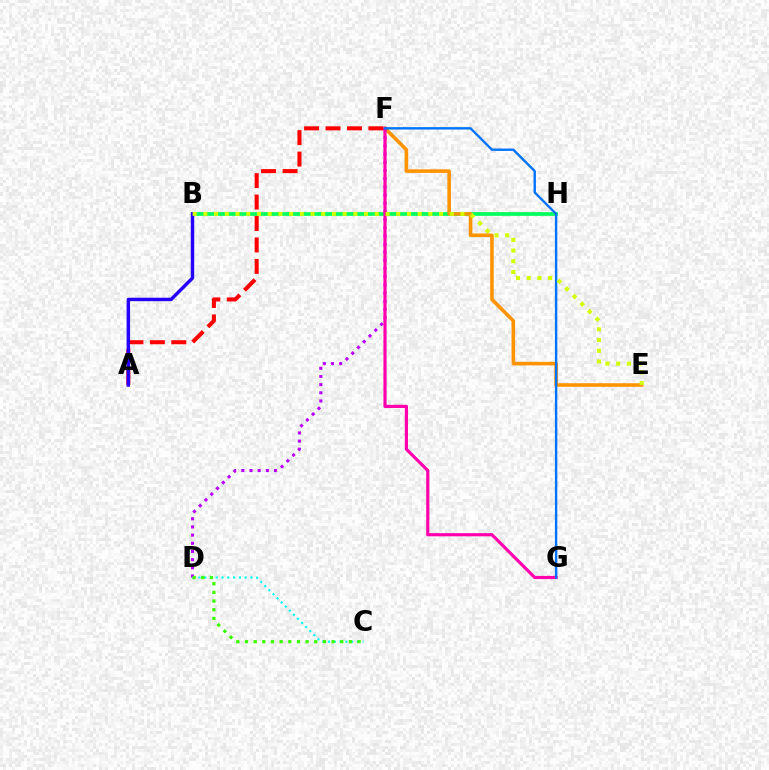{('C', 'D'): [{'color': '#00fff6', 'line_style': 'dotted', 'thickness': 1.57}, {'color': '#3dff00', 'line_style': 'dotted', 'thickness': 2.35}], ('B', 'H'): [{'color': '#00ff5c', 'line_style': 'solid', 'thickness': 2.67}], ('E', 'F'): [{'color': '#ff9400', 'line_style': 'solid', 'thickness': 2.58}], ('A', 'F'): [{'color': '#ff0000', 'line_style': 'dashed', 'thickness': 2.91}], ('D', 'F'): [{'color': '#b900ff', 'line_style': 'dotted', 'thickness': 2.22}], ('A', 'B'): [{'color': '#2500ff', 'line_style': 'solid', 'thickness': 2.47}], ('F', 'G'): [{'color': '#ff00ac', 'line_style': 'solid', 'thickness': 2.28}, {'color': '#0074ff', 'line_style': 'solid', 'thickness': 1.73}], ('B', 'E'): [{'color': '#d1ff00', 'line_style': 'dotted', 'thickness': 2.91}]}